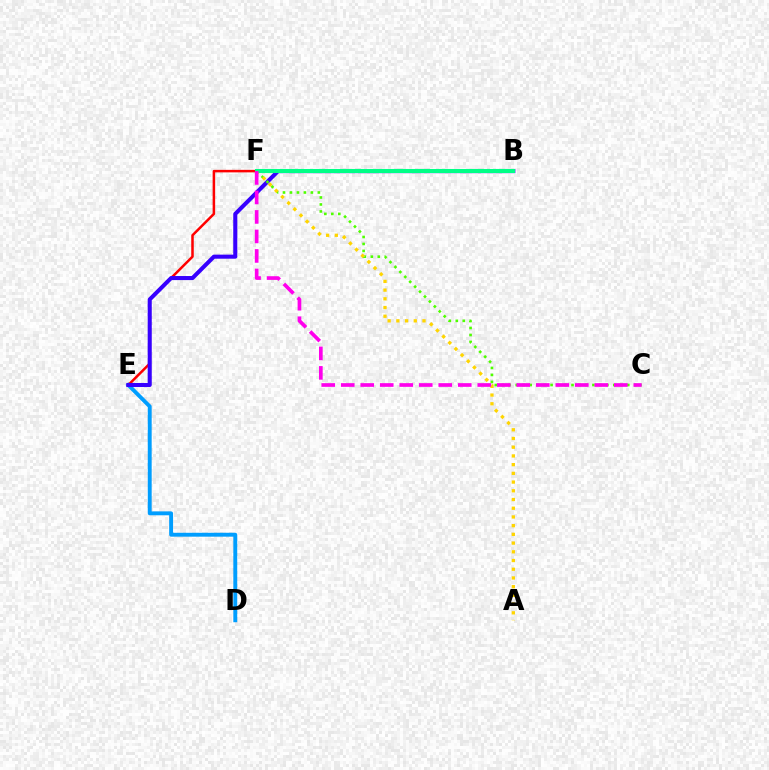{('D', 'E'): [{'color': '#009eff', 'line_style': 'solid', 'thickness': 2.81}], ('E', 'F'): [{'color': '#ff0000', 'line_style': 'solid', 'thickness': 1.81}], ('B', 'E'): [{'color': '#3700ff', 'line_style': 'solid', 'thickness': 2.92}], ('C', 'F'): [{'color': '#4fff00', 'line_style': 'dotted', 'thickness': 1.89}, {'color': '#ff00ed', 'line_style': 'dashed', 'thickness': 2.65}], ('A', 'F'): [{'color': '#ffd500', 'line_style': 'dotted', 'thickness': 2.37}], ('B', 'F'): [{'color': '#00ff86', 'line_style': 'solid', 'thickness': 2.92}]}